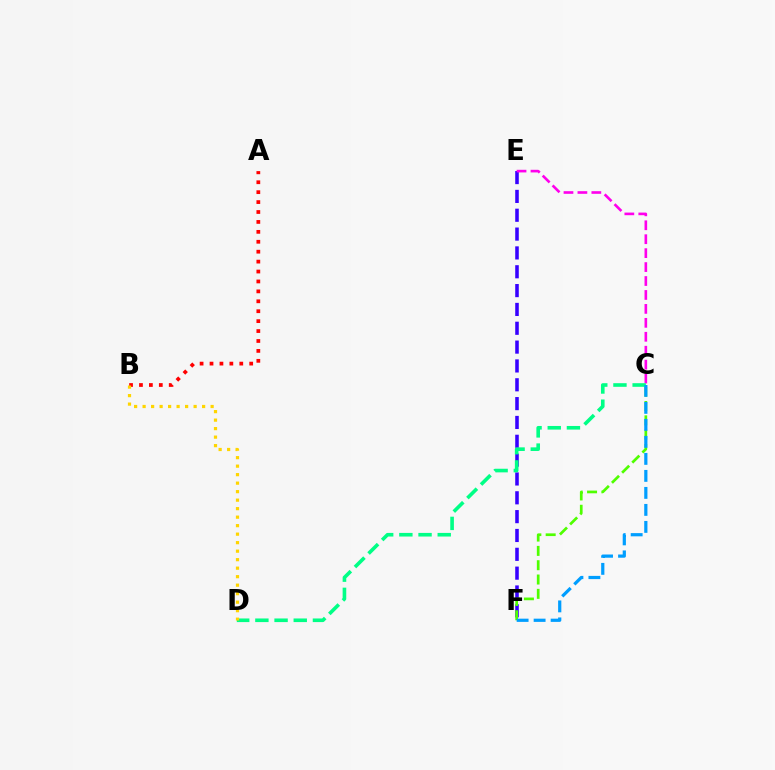{('E', 'F'): [{'color': '#3700ff', 'line_style': 'dashed', 'thickness': 2.56}], ('A', 'B'): [{'color': '#ff0000', 'line_style': 'dotted', 'thickness': 2.7}], ('C', 'F'): [{'color': '#4fff00', 'line_style': 'dashed', 'thickness': 1.95}, {'color': '#009eff', 'line_style': 'dashed', 'thickness': 2.31}], ('C', 'E'): [{'color': '#ff00ed', 'line_style': 'dashed', 'thickness': 1.89}], ('C', 'D'): [{'color': '#00ff86', 'line_style': 'dashed', 'thickness': 2.61}], ('B', 'D'): [{'color': '#ffd500', 'line_style': 'dotted', 'thickness': 2.31}]}